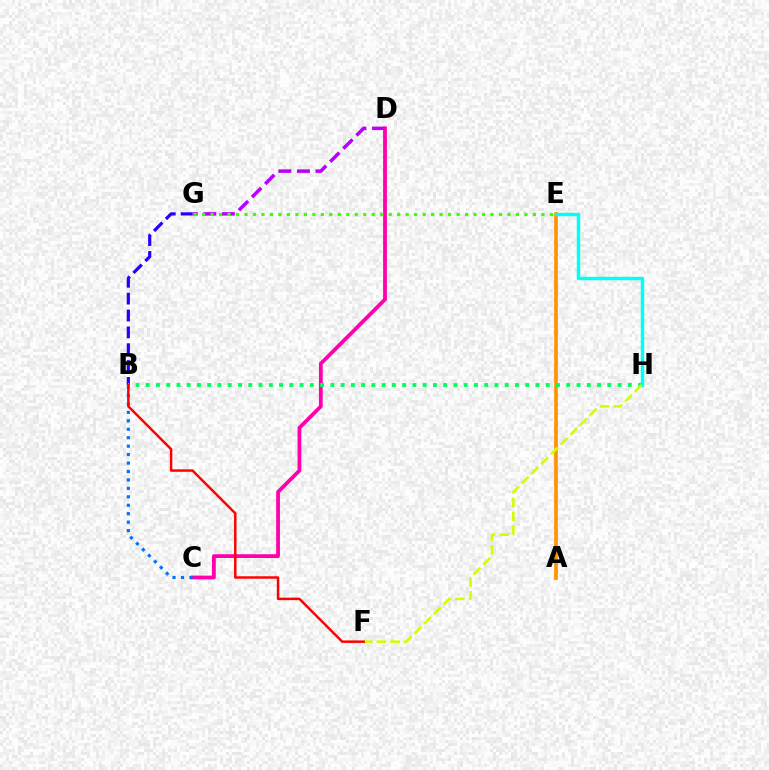{('A', 'E'): [{'color': '#ff9400', 'line_style': 'solid', 'thickness': 2.66}], ('D', 'G'): [{'color': '#b900ff', 'line_style': 'dashed', 'thickness': 2.52}], ('C', 'D'): [{'color': '#ff00ac', 'line_style': 'solid', 'thickness': 2.72}], ('E', 'H'): [{'color': '#00fff6', 'line_style': 'solid', 'thickness': 2.47}], ('B', 'C'): [{'color': '#0074ff', 'line_style': 'dotted', 'thickness': 2.29}], ('B', 'G'): [{'color': '#2500ff', 'line_style': 'dashed', 'thickness': 2.29}], ('B', 'H'): [{'color': '#00ff5c', 'line_style': 'dotted', 'thickness': 2.79}], ('E', 'G'): [{'color': '#3dff00', 'line_style': 'dotted', 'thickness': 2.3}], ('F', 'H'): [{'color': '#d1ff00', 'line_style': 'dashed', 'thickness': 1.87}], ('B', 'F'): [{'color': '#ff0000', 'line_style': 'solid', 'thickness': 1.78}]}